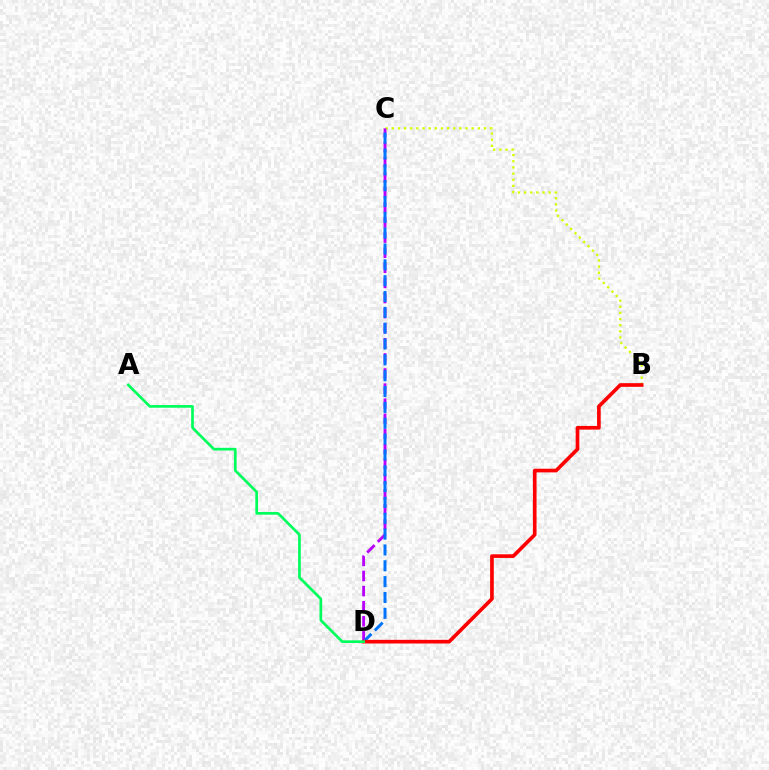{('B', 'C'): [{'color': '#d1ff00', 'line_style': 'dotted', 'thickness': 1.67}], ('C', 'D'): [{'color': '#b900ff', 'line_style': 'dashed', 'thickness': 2.05}, {'color': '#0074ff', 'line_style': 'dashed', 'thickness': 2.15}], ('B', 'D'): [{'color': '#ff0000', 'line_style': 'solid', 'thickness': 2.63}], ('A', 'D'): [{'color': '#00ff5c', 'line_style': 'solid', 'thickness': 1.94}]}